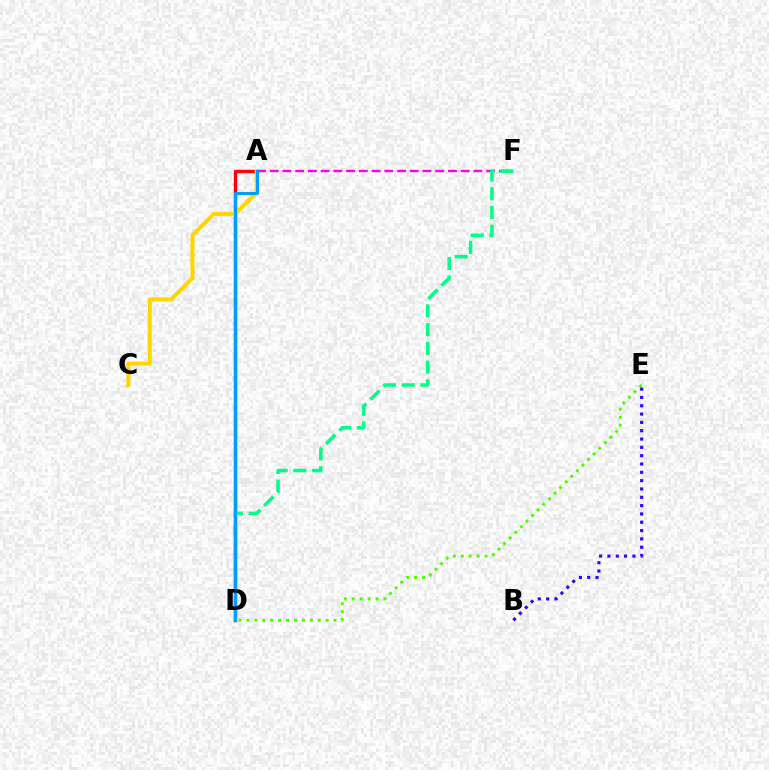{('D', 'E'): [{'color': '#4fff00', 'line_style': 'dotted', 'thickness': 2.15}], ('A', 'D'): [{'color': '#ff0000', 'line_style': 'solid', 'thickness': 2.44}, {'color': '#009eff', 'line_style': 'solid', 'thickness': 2.2}], ('A', 'C'): [{'color': '#ffd500', 'line_style': 'solid', 'thickness': 2.87}], ('A', 'F'): [{'color': '#ff00ed', 'line_style': 'dashed', 'thickness': 1.73}], ('B', 'E'): [{'color': '#3700ff', 'line_style': 'dotted', 'thickness': 2.26}], ('D', 'F'): [{'color': '#00ff86', 'line_style': 'dashed', 'thickness': 2.55}]}